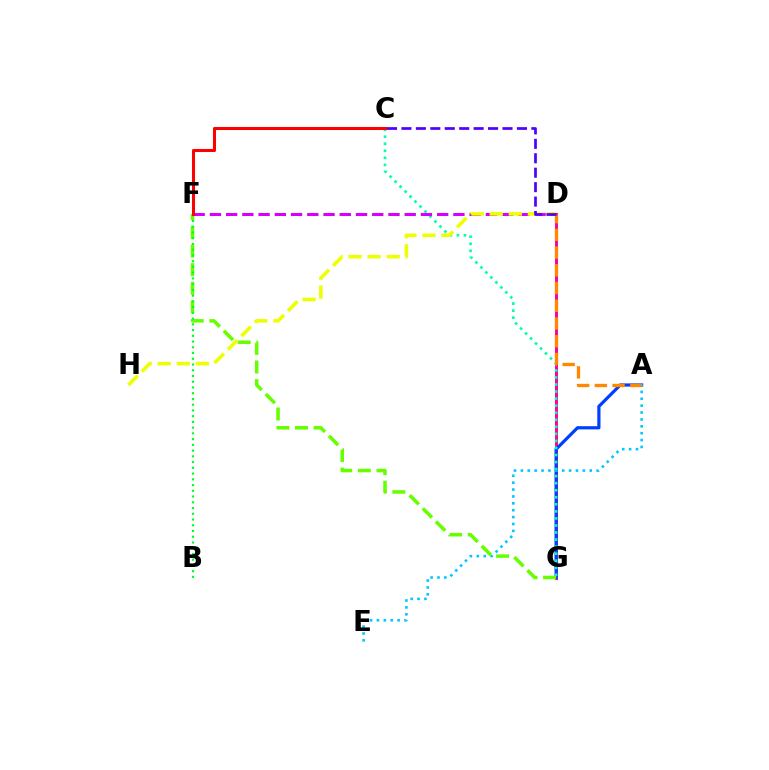{('D', 'G'): [{'color': '#ff00a0', 'line_style': 'solid', 'thickness': 2.13}], ('A', 'G'): [{'color': '#003fff', 'line_style': 'solid', 'thickness': 2.31}], ('C', 'G'): [{'color': '#00ffaf', 'line_style': 'dotted', 'thickness': 1.91}], ('A', 'D'): [{'color': '#ff8800', 'line_style': 'dashed', 'thickness': 2.41}], ('D', 'F'): [{'color': '#d600ff', 'line_style': 'dashed', 'thickness': 2.21}], ('A', 'E'): [{'color': '#00c7ff', 'line_style': 'dotted', 'thickness': 1.87}], ('F', 'G'): [{'color': '#66ff00', 'line_style': 'dashed', 'thickness': 2.53}], ('B', 'F'): [{'color': '#00ff27', 'line_style': 'dotted', 'thickness': 1.56}], ('D', 'H'): [{'color': '#eeff00', 'line_style': 'dashed', 'thickness': 2.59}], ('C', 'D'): [{'color': '#4f00ff', 'line_style': 'dashed', 'thickness': 1.96}], ('C', 'F'): [{'color': '#ff0000', 'line_style': 'solid', 'thickness': 2.19}]}